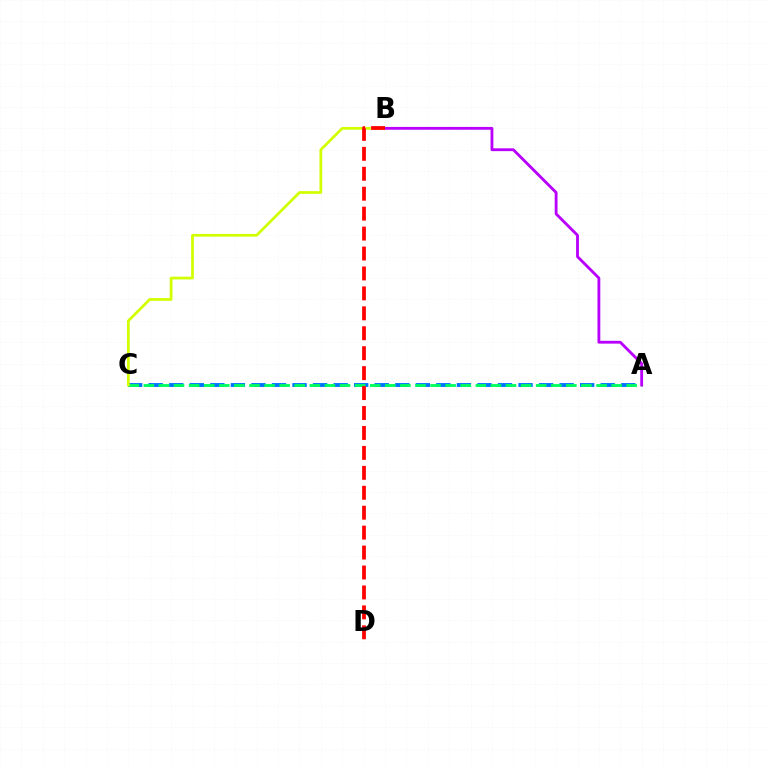{('A', 'C'): [{'color': '#0074ff', 'line_style': 'dashed', 'thickness': 2.79}, {'color': '#00ff5c', 'line_style': 'dashed', 'thickness': 2.05}], ('B', 'C'): [{'color': '#d1ff00', 'line_style': 'solid', 'thickness': 1.98}], ('A', 'B'): [{'color': '#b900ff', 'line_style': 'solid', 'thickness': 2.04}], ('B', 'D'): [{'color': '#ff0000', 'line_style': 'dashed', 'thickness': 2.71}]}